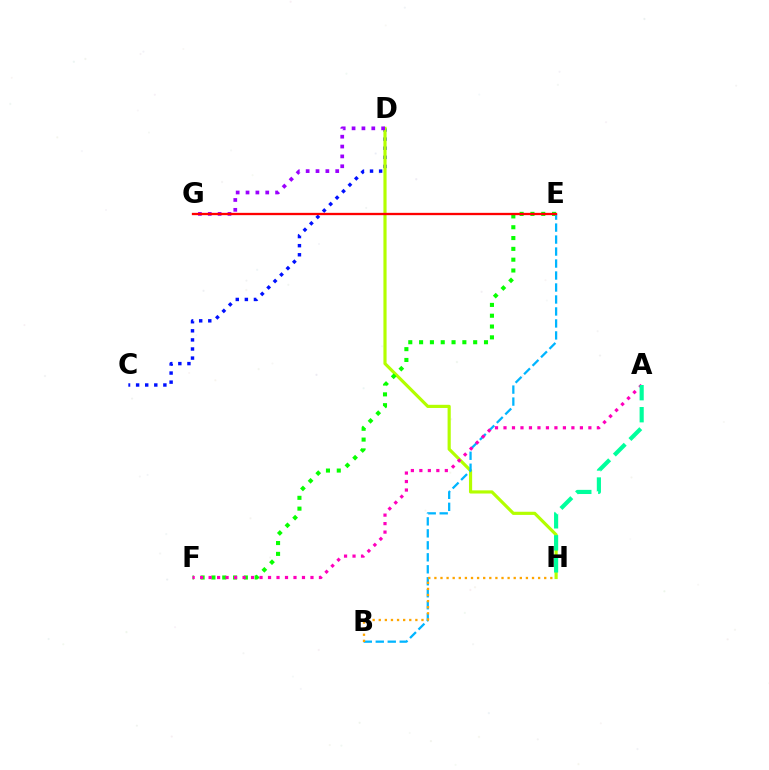{('C', 'D'): [{'color': '#0010ff', 'line_style': 'dotted', 'thickness': 2.47}], ('D', 'H'): [{'color': '#b3ff00', 'line_style': 'solid', 'thickness': 2.28}], ('E', 'F'): [{'color': '#08ff00', 'line_style': 'dotted', 'thickness': 2.94}], ('B', 'E'): [{'color': '#00b5ff', 'line_style': 'dashed', 'thickness': 1.63}], ('B', 'H'): [{'color': '#ffa500', 'line_style': 'dotted', 'thickness': 1.66}], ('A', 'F'): [{'color': '#ff00bd', 'line_style': 'dotted', 'thickness': 2.31}], ('D', 'G'): [{'color': '#9b00ff', 'line_style': 'dotted', 'thickness': 2.68}], ('E', 'G'): [{'color': '#ff0000', 'line_style': 'solid', 'thickness': 1.67}], ('A', 'H'): [{'color': '#00ff9d', 'line_style': 'dashed', 'thickness': 2.99}]}